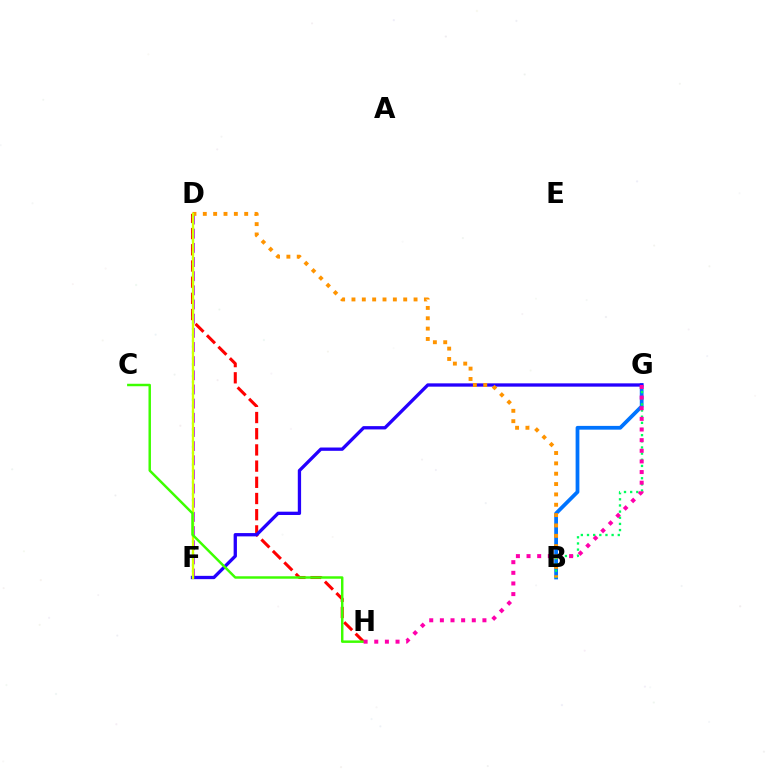{('D', 'H'): [{'color': '#ff0000', 'line_style': 'dashed', 'thickness': 2.2}], ('B', 'G'): [{'color': '#0074ff', 'line_style': 'solid', 'thickness': 2.71}, {'color': '#00ff5c', 'line_style': 'dotted', 'thickness': 1.67}], ('D', 'F'): [{'color': '#b900ff', 'line_style': 'dashed', 'thickness': 1.92}, {'color': '#00fff6', 'line_style': 'dotted', 'thickness': 1.6}, {'color': '#d1ff00', 'line_style': 'solid', 'thickness': 1.65}], ('F', 'G'): [{'color': '#2500ff', 'line_style': 'solid', 'thickness': 2.38}], ('B', 'D'): [{'color': '#ff9400', 'line_style': 'dotted', 'thickness': 2.81}], ('C', 'H'): [{'color': '#3dff00', 'line_style': 'solid', 'thickness': 1.77}], ('G', 'H'): [{'color': '#ff00ac', 'line_style': 'dotted', 'thickness': 2.89}]}